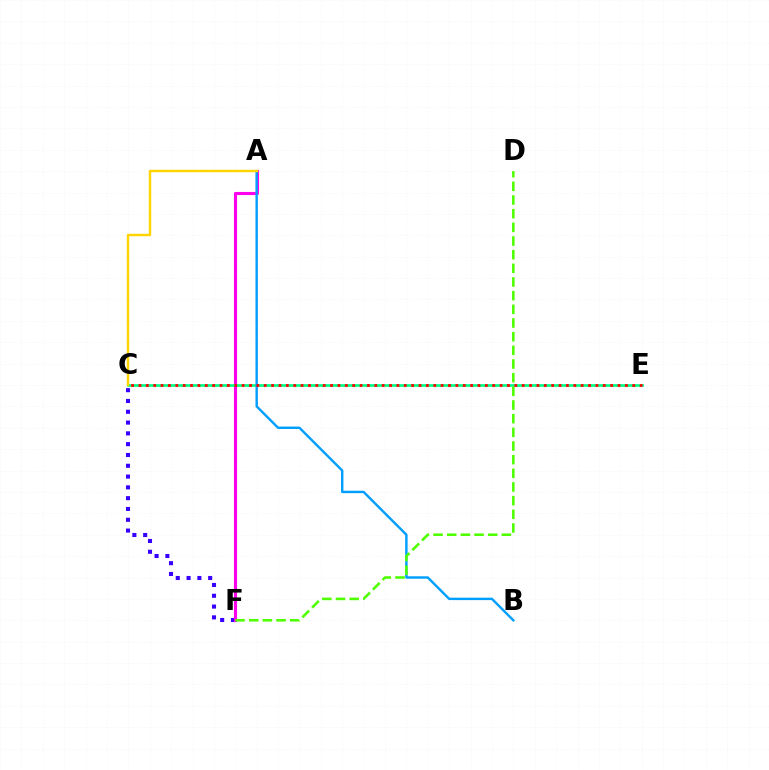{('C', 'F'): [{'color': '#3700ff', 'line_style': 'dotted', 'thickness': 2.93}], ('A', 'F'): [{'color': '#ff00ed', 'line_style': 'solid', 'thickness': 2.24}], ('C', 'E'): [{'color': '#00ff86', 'line_style': 'solid', 'thickness': 1.95}, {'color': '#ff0000', 'line_style': 'dotted', 'thickness': 2.0}], ('A', 'B'): [{'color': '#009eff', 'line_style': 'solid', 'thickness': 1.74}], ('A', 'C'): [{'color': '#ffd500', 'line_style': 'solid', 'thickness': 1.76}], ('D', 'F'): [{'color': '#4fff00', 'line_style': 'dashed', 'thickness': 1.86}]}